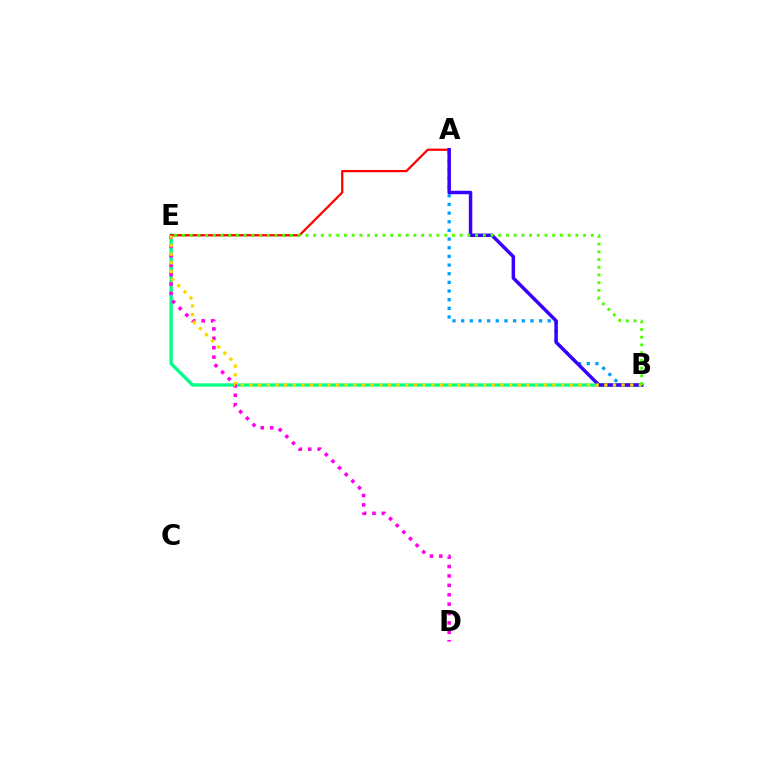{('B', 'E'): [{'color': '#00ff86', 'line_style': 'solid', 'thickness': 2.39}, {'color': '#ffd500', 'line_style': 'dotted', 'thickness': 2.35}, {'color': '#4fff00', 'line_style': 'dotted', 'thickness': 2.1}], ('D', 'E'): [{'color': '#ff00ed', 'line_style': 'dotted', 'thickness': 2.55}], ('A', 'E'): [{'color': '#ff0000', 'line_style': 'solid', 'thickness': 1.62}], ('A', 'B'): [{'color': '#009eff', 'line_style': 'dotted', 'thickness': 2.35}, {'color': '#3700ff', 'line_style': 'solid', 'thickness': 2.49}]}